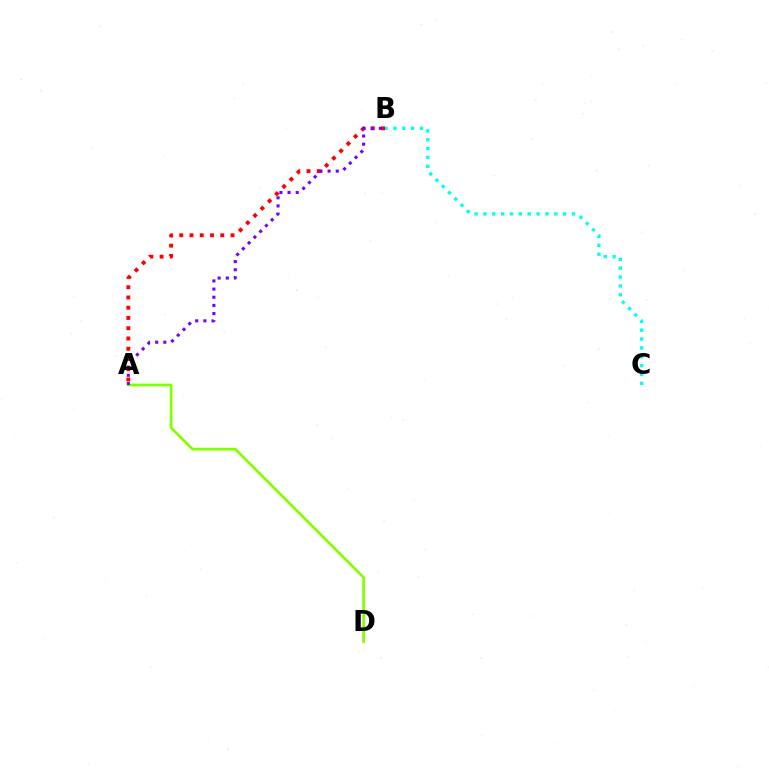{('A', 'B'): [{'color': '#ff0000', 'line_style': 'dotted', 'thickness': 2.79}, {'color': '#7200ff', 'line_style': 'dotted', 'thickness': 2.21}], ('B', 'C'): [{'color': '#00fff6', 'line_style': 'dotted', 'thickness': 2.41}], ('A', 'D'): [{'color': '#84ff00', 'line_style': 'solid', 'thickness': 1.95}]}